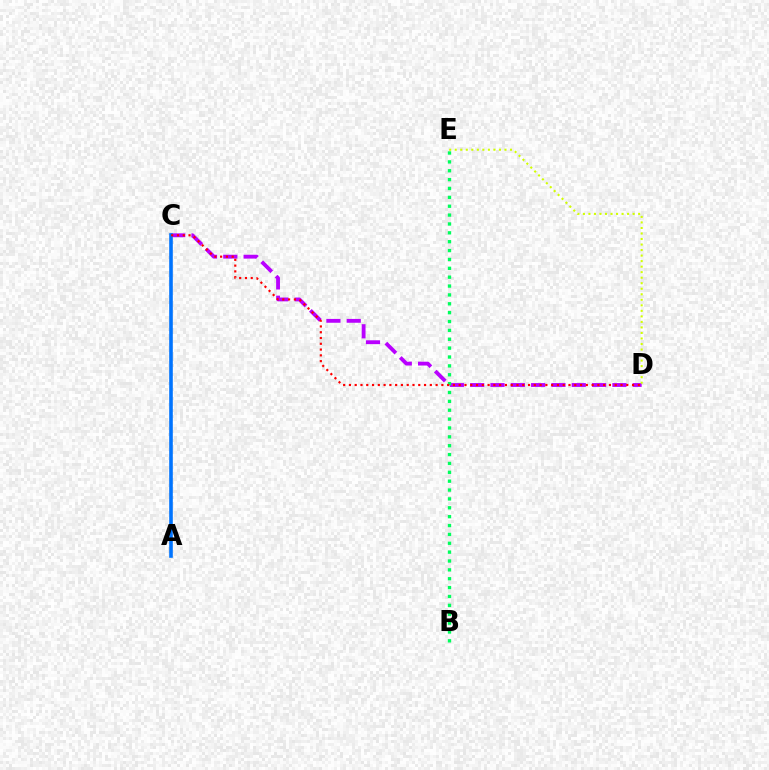{('C', 'D'): [{'color': '#b900ff', 'line_style': 'dashed', 'thickness': 2.76}, {'color': '#ff0000', 'line_style': 'dotted', 'thickness': 1.57}], ('A', 'C'): [{'color': '#0074ff', 'line_style': 'solid', 'thickness': 2.59}], ('B', 'E'): [{'color': '#00ff5c', 'line_style': 'dotted', 'thickness': 2.41}], ('D', 'E'): [{'color': '#d1ff00', 'line_style': 'dotted', 'thickness': 1.5}]}